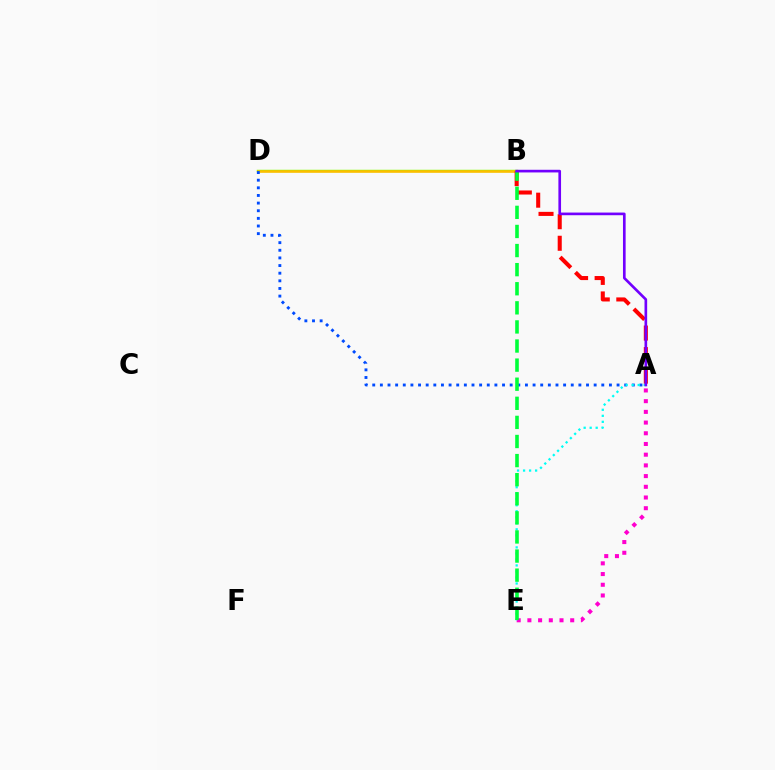{('B', 'D'): [{'color': '#84ff00', 'line_style': 'solid', 'thickness': 1.77}, {'color': '#ffbd00', 'line_style': 'solid', 'thickness': 1.84}], ('A', 'B'): [{'color': '#ff0000', 'line_style': 'dashed', 'thickness': 2.93}, {'color': '#7200ff', 'line_style': 'solid', 'thickness': 1.91}], ('A', 'D'): [{'color': '#004bff', 'line_style': 'dotted', 'thickness': 2.07}], ('A', 'E'): [{'color': '#ff00cf', 'line_style': 'dotted', 'thickness': 2.91}, {'color': '#00fff6', 'line_style': 'dotted', 'thickness': 1.63}], ('B', 'E'): [{'color': '#00ff39', 'line_style': 'dashed', 'thickness': 2.59}]}